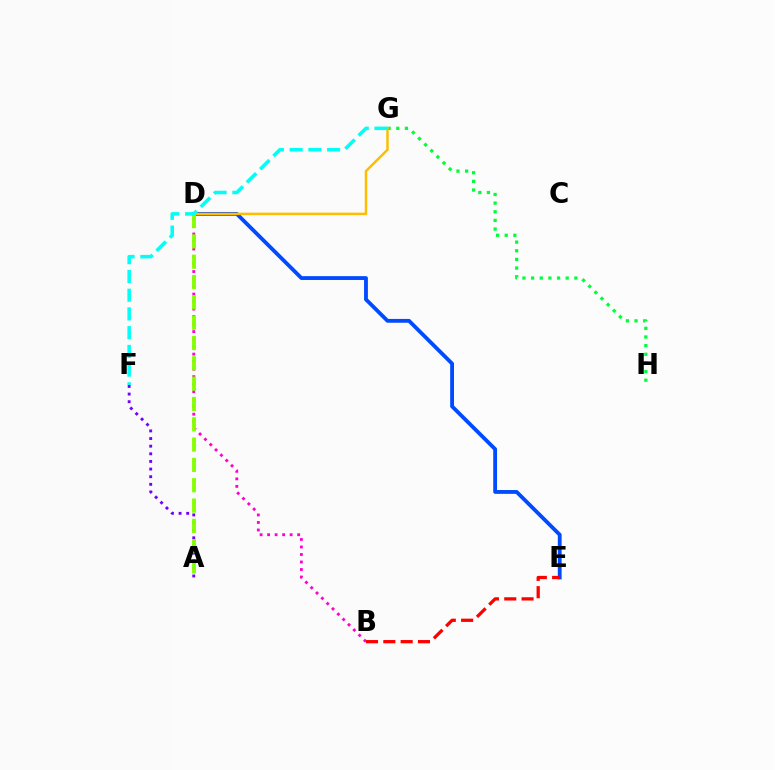{('A', 'F'): [{'color': '#7200ff', 'line_style': 'dotted', 'thickness': 2.07}], ('G', 'H'): [{'color': '#00ff39', 'line_style': 'dotted', 'thickness': 2.35}], ('B', 'D'): [{'color': '#ff00cf', 'line_style': 'dotted', 'thickness': 2.04}], ('D', 'E'): [{'color': '#004bff', 'line_style': 'solid', 'thickness': 2.76}], ('B', 'E'): [{'color': '#ff0000', 'line_style': 'dashed', 'thickness': 2.35}], ('A', 'D'): [{'color': '#84ff00', 'line_style': 'dashed', 'thickness': 2.76}], ('D', 'G'): [{'color': '#ffbd00', 'line_style': 'solid', 'thickness': 1.78}], ('F', 'G'): [{'color': '#00fff6', 'line_style': 'dashed', 'thickness': 2.54}]}